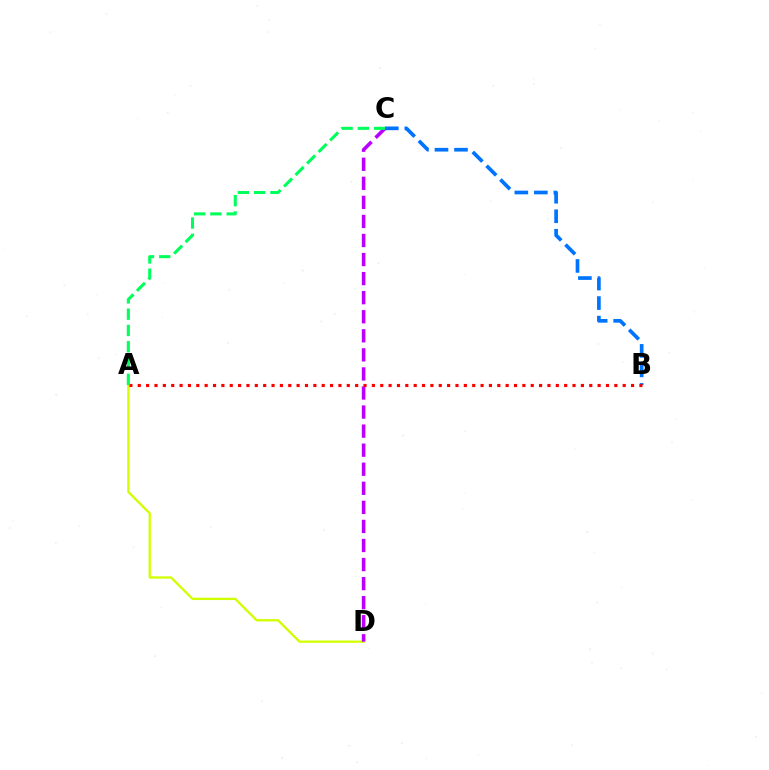{('B', 'C'): [{'color': '#0074ff', 'line_style': 'dashed', 'thickness': 2.65}], ('A', 'D'): [{'color': '#d1ff00', 'line_style': 'solid', 'thickness': 1.66}], ('C', 'D'): [{'color': '#b900ff', 'line_style': 'dashed', 'thickness': 2.59}], ('A', 'B'): [{'color': '#ff0000', 'line_style': 'dotted', 'thickness': 2.27}], ('A', 'C'): [{'color': '#00ff5c', 'line_style': 'dashed', 'thickness': 2.21}]}